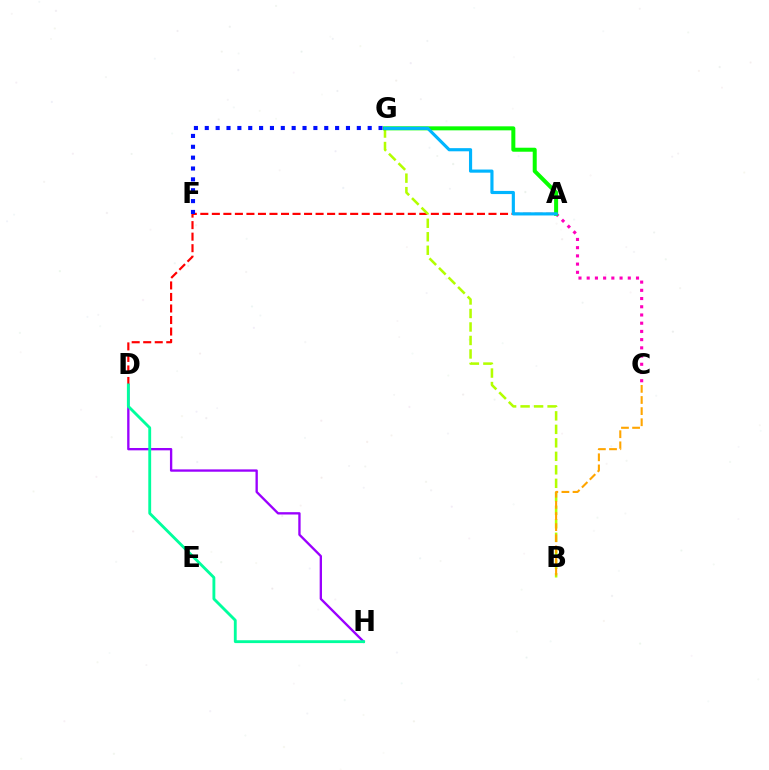{('A', 'D'): [{'color': '#ff0000', 'line_style': 'dashed', 'thickness': 1.57}], ('A', 'C'): [{'color': '#ff00bd', 'line_style': 'dotted', 'thickness': 2.23}], ('B', 'G'): [{'color': '#b3ff00', 'line_style': 'dashed', 'thickness': 1.83}], ('A', 'G'): [{'color': '#08ff00', 'line_style': 'solid', 'thickness': 2.88}, {'color': '#00b5ff', 'line_style': 'solid', 'thickness': 2.27}], ('D', 'H'): [{'color': '#9b00ff', 'line_style': 'solid', 'thickness': 1.68}, {'color': '#00ff9d', 'line_style': 'solid', 'thickness': 2.05}], ('F', 'G'): [{'color': '#0010ff', 'line_style': 'dotted', 'thickness': 2.95}], ('B', 'C'): [{'color': '#ffa500', 'line_style': 'dashed', 'thickness': 1.51}]}